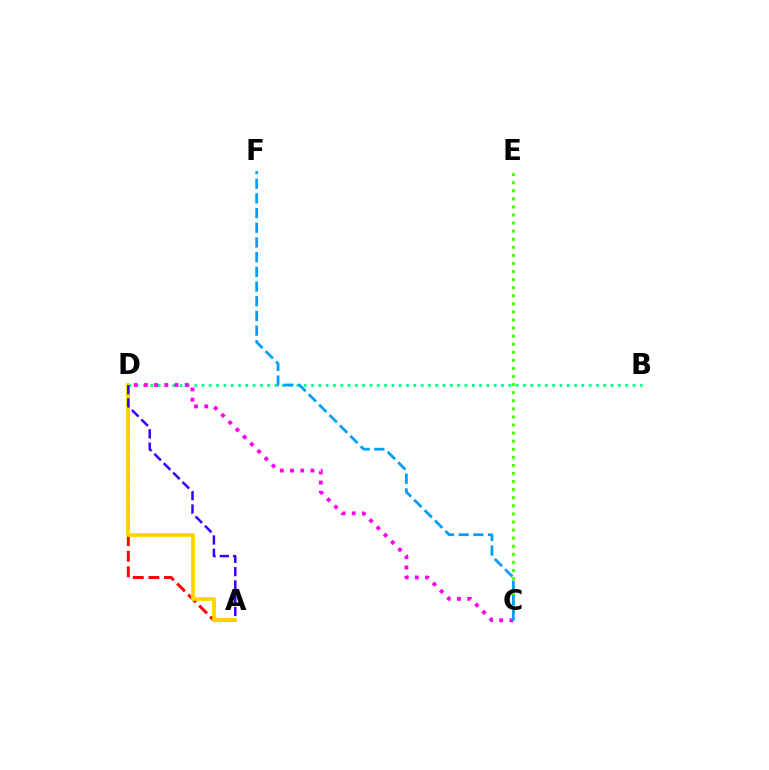{('B', 'D'): [{'color': '#00ff86', 'line_style': 'dotted', 'thickness': 1.99}], ('C', 'E'): [{'color': '#4fff00', 'line_style': 'dotted', 'thickness': 2.2}], ('A', 'D'): [{'color': '#ff0000', 'line_style': 'dashed', 'thickness': 2.12}, {'color': '#ffd500', 'line_style': 'solid', 'thickness': 2.75}, {'color': '#3700ff', 'line_style': 'dashed', 'thickness': 1.8}], ('C', 'D'): [{'color': '#ff00ed', 'line_style': 'dotted', 'thickness': 2.78}], ('C', 'F'): [{'color': '#009eff', 'line_style': 'dashed', 'thickness': 2.0}]}